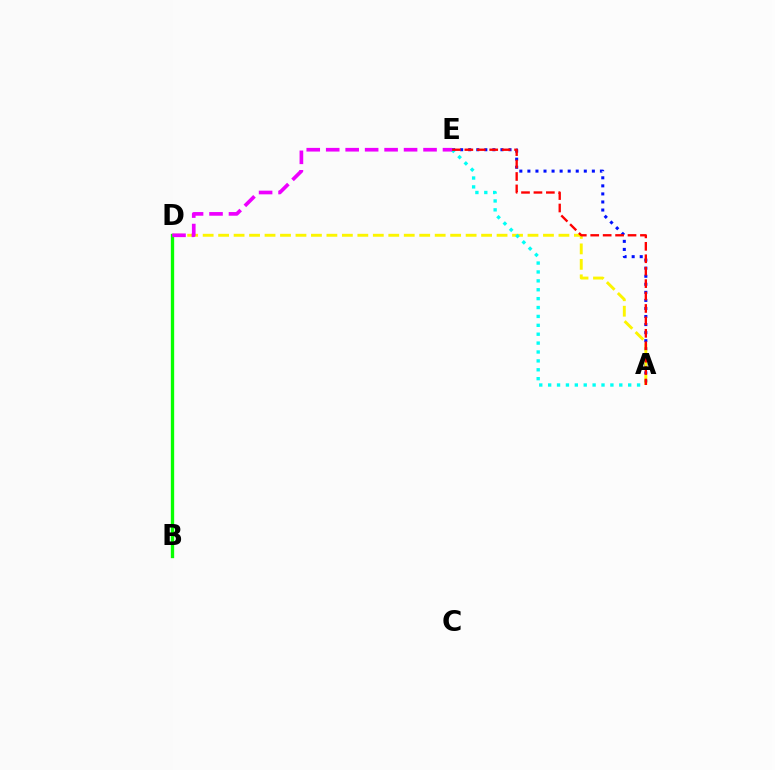{('A', 'E'): [{'color': '#0010ff', 'line_style': 'dotted', 'thickness': 2.19}, {'color': '#00fff6', 'line_style': 'dotted', 'thickness': 2.42}, {'color': '#ff0000', 'line_style': 'dashed', 'thickness': 1.69}], ('A', 'D'): [{'color': '#fcf500', 'line_style': 'dashed', 'thickness': 2.1}], ('B', 'D'): [{'color': '#08ff00', 'line_style': 'solid', 'thickness': 2.4}], ('D', 'E'): [{'color': '#ee00ff', 'line_style': 'dashed', 'thickness': 2.64}]}